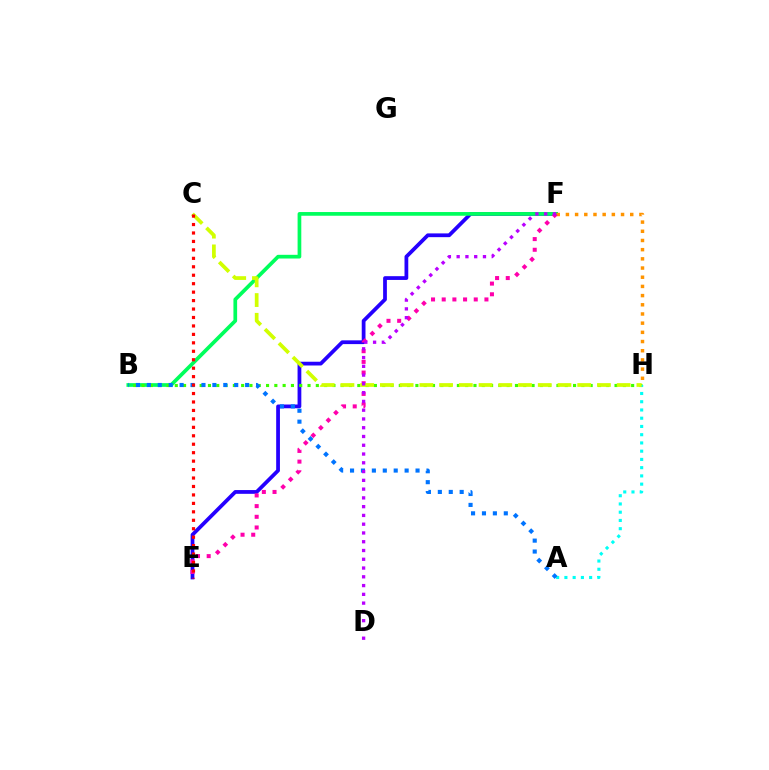{('E', 'F'): [{'color': '#2500ff', 'line_style': 'solid', 'thickness': 2.71}, {'color': '#ff00ac', 'line_style': 'dotted', 'thickness': 2.9}], ('B', 'F'): [{'color': '#00ff5c', 'line_style': 'solid', 'thickness': 2.67}], ('F', 'H'): [{'color': '#ff9400', 'line_style': 'dotted', 'thickness': 2.5}], ('B', 'H'): [{'color': '#3dff00', 'line_style': 'dotted', 'thickness': 2.25}], ('A', 'H'): [{'color': '#00fff6', 'line_style': 'dotted', 'thickness': 2.24}], ('A', 'B'): [{'color': '#0074ff', 'line_style': 'dotted', 'thickness': 2.97}], ('C', 'H'): [{'color': '#d1ff00', 'line_style': 'dashed', 'thickness': 2.68}], ('D', 'F'): [{'color': '#b900ff', 'line_style': 'dotted', 'thickness': 2.38}], ('C', 'E'): [{'color': '#ff0000', 'line_style': 'dotted', 'thickness': 2.3}]}